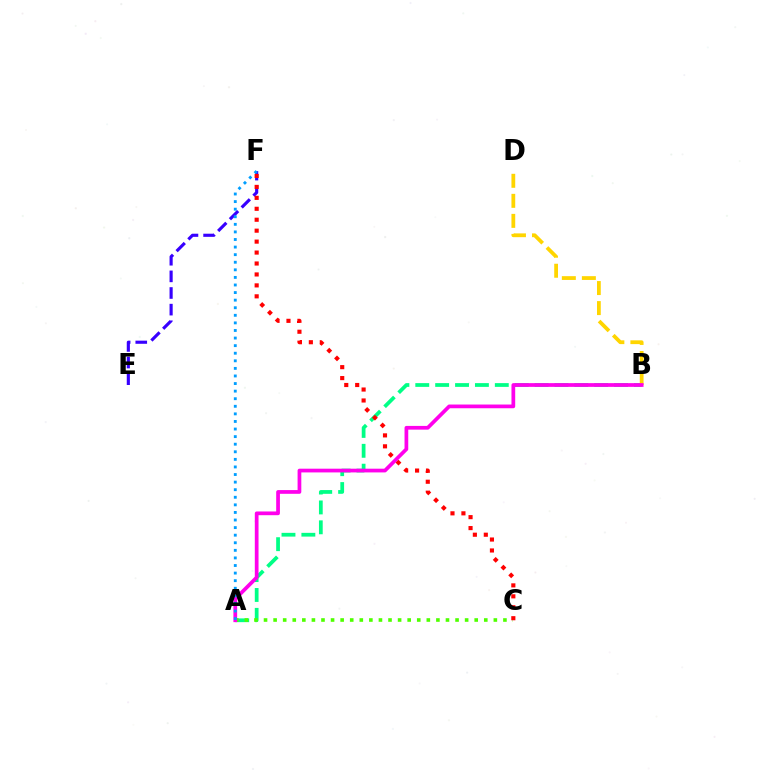{('A', 'B'): [{'color': '#00ff86', 'line_style': 'dashed', 'thickness': 2.7}, {'color': '#ff00ed', 'line_style': 'solid', 'thickness': 2.68}], ('A', 'C'): [{'color': '#4fff00', 'line_style': 'dotted', 'thickness': 2.6}], ('B', 'D'): [{'color': '#ffd500', 'line_style': 'dashed', 'thickness': 2.72}], ('E', 'F'): [{'color': '#3700ff', 'line_style': 'dashed', 'thickness': 2.26}], ('A', 'F'): [{'color': '#009eff', 'line_style': 'dotted', 'thickness': 2.06}], ('C', 'F'): [{'color': '#ff0000', 'line_style': 'dotted', 'thickness': 2.97}]}